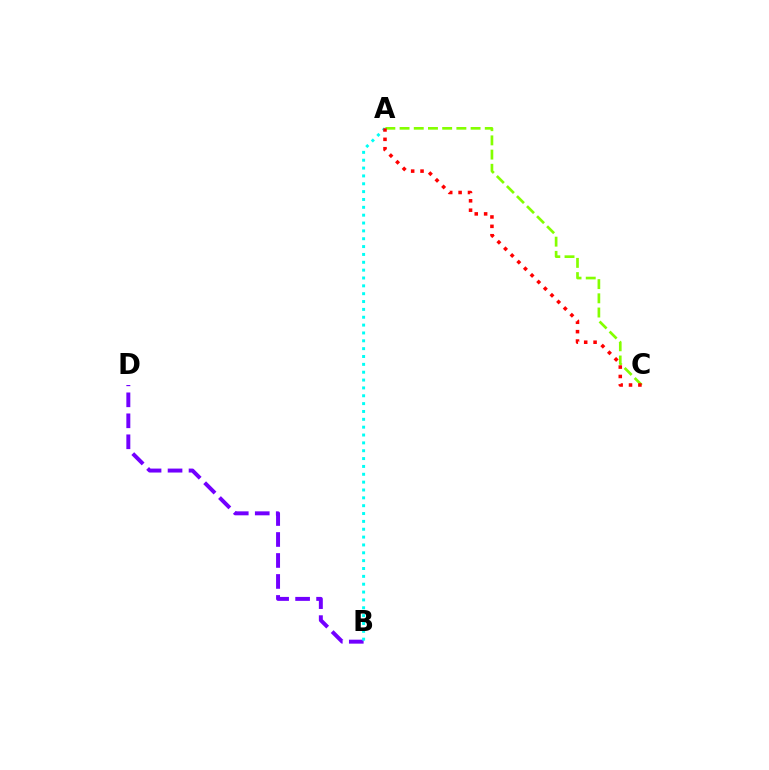{('A', 'C'): [{'color': '#84ff00', 'line_style': 'dashed', 'thickness': 1.93}, {'color': '#ff0000', 'line_style': 'dotted', 'thickness': 2.55}], ('B', 'D'): [{'color': '#7200ff', 'line_style': 'dashed', 'thickness': 2.85}], ('A', 'B'): [{'color': '#00fff6', 'line_style': 'dotted', 'thickness': 2.13}]}